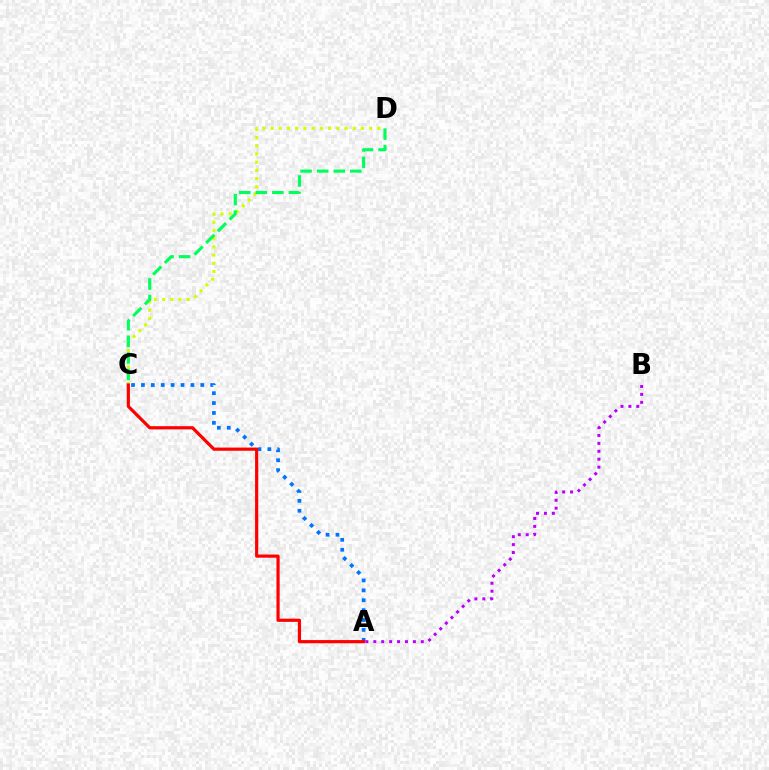{('A', 'B'): [{'color': '#b900ff', 'line_style': 'dotted', 'thickness': 2.15}], ('C', 'D'): [{'color': '#d1ff00', 'line_style': 'dotted', 'thickness': 2.23}, {'color': '#00ff5c', 'line_style': 'dashed', 'thickness': 2.25}], ('A', 'C'): [{'color': '#0074ff', 'line_style': 'dotted', 'thickness': 2.69}, {'color': '#ff0000', 'line_style': 'solid', 'thickness': 2.29}]}